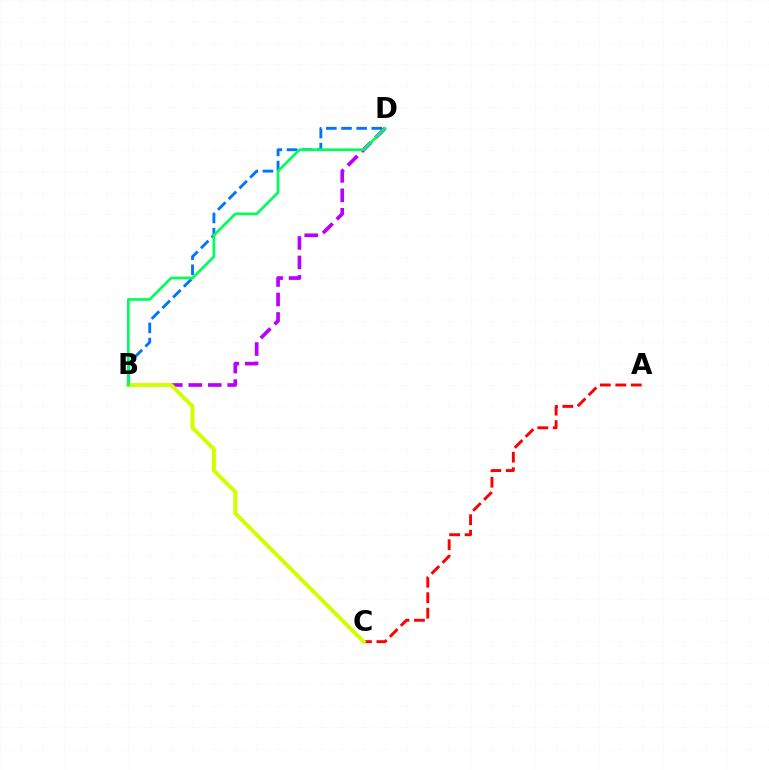{('A', 'C'): [{'color': '#ff0000', 'line_style': 'dashed', 'thickness': 2.1}], ('B', 'D'): [{'color': '#b900ff', 'line_style': 'dashed', 'thickness': 2.65}, {'color': '#0074ff', 'line_style': 'dashed', 'thickness': 2.06}, {'color': '#00ff5c', 'line_style': 'solid', 'thickness': 1.94}], ('B', 'C'): [{'color': '#d1ff00', 'line_style': 'solid', 'thickness': 2.88}]}